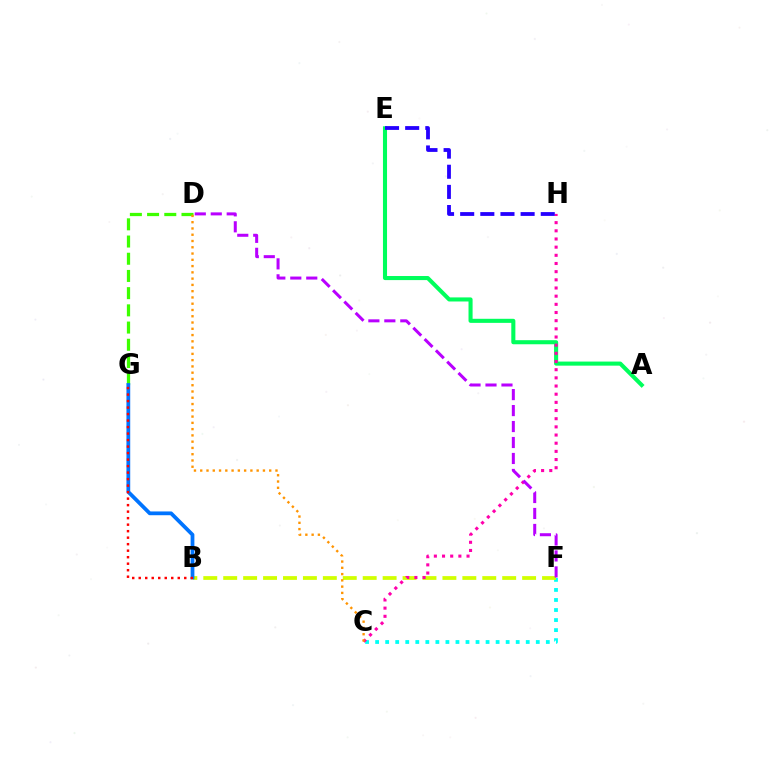{('D', 'G'): [{'color': '#3dff00', 'line_style': 'dashed', 'thickness': 2.34}], ('A', 'E'): [{'color': '#00ff5c', 'line_style': 'solid', 'thickness': 2.94}], ('C', 'F'): [{'color': '#00fff6', 'line_style': 'dotted', 'thickness': 2.73}], ('B', 'F'): [{'color': '#d1ff00', 'line_style': 'dashed', 'thickness': 2.71}], ('C', 'H'): [{'color': '#ff00ac', 'line_style': 'dotted', 'thickness': 2.22}], ('E', 'H'): [{'color': '#2500ff', 'line_style': 'dashed', 'thickness': 2.74}], ('B', 'G'): [{'color': '#0074ff', 'line_style': 'solid', 'thickness': 2.72}, {'color': '#ff0000', 'line_style': 'dotted', 'thickness': 1.77}], ('C', 'D'): [{'color': '#ff9400', 'line_style': 'dotted', 'thickness': 1.7}], ('D', 'F'): [{'color': '#b900ff', 'line_style': 'dashed', 'thickness': 2.17}]}